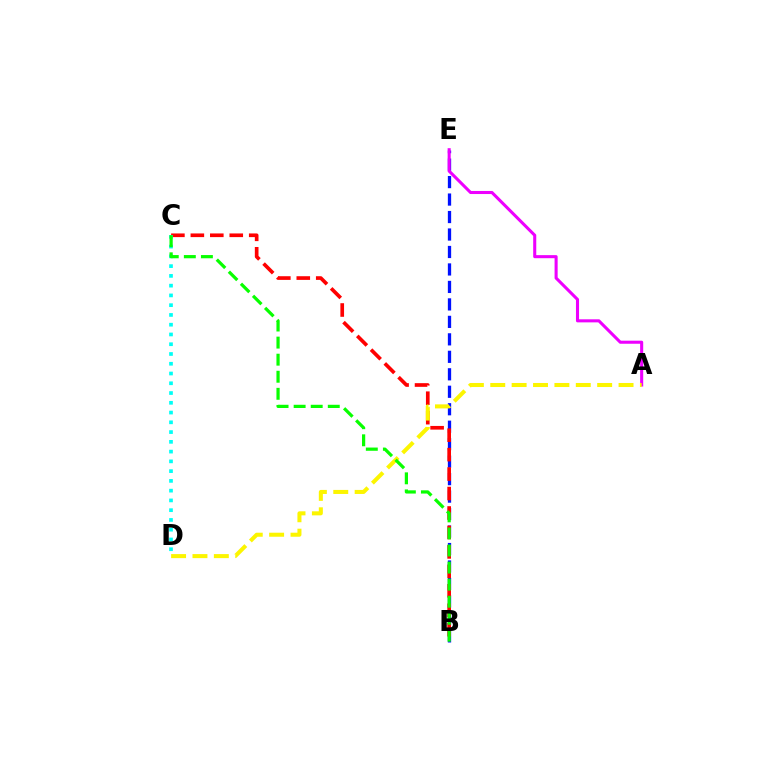{('B', 'E'): [{'color': '#0010ff', 'line_style': 'dashed', 'thickness': 2.37}], ('A', 'E'): [{'color': '#ee00ff', 'line_style': 'solid', 'thickness': 2.21}], ('B', 'C'): [{'color': '#ff0000', 'line_style': 'dashed', 'thickness': 2.64}, {'color': '#08ff00', 'line_style': 'dashed', 'thickness': 2.32}], ('C', 'D'): [{'color': '#00fff6', 'line_style': 'dotted', 'thickness': 2.65}], ('A', 'D'): [{'color': '#fcf500', 'line_style': 'dashed', 'thickness': 2.9}]}